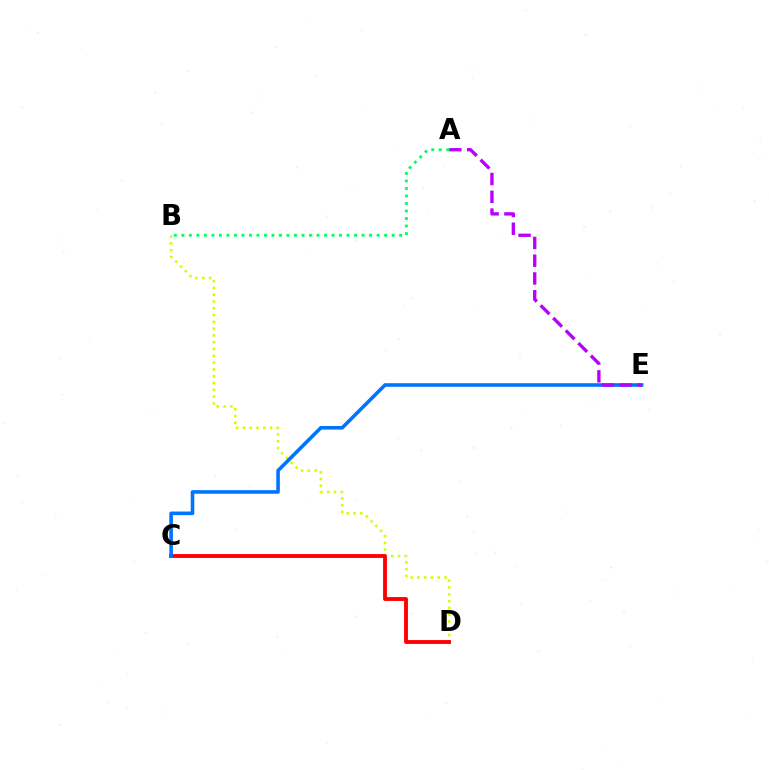{('B', 'D'): [{'color': '#d1ff00', 'line_style': 'dotted', 'thickness': 1.85}], ('C', 'D'): [{'color': '#ff0000', 'line_style': 'solid', 'thickness': 2.78}], ('C', 'E'): [{'color': '#0074ff', 'line_style': 'solid', 'thickness': 2.59}], ('A', 'E'): [{'color': '#b900ff', 'line_style': 'dashed', 'thickness': 2.42}], ('A', 'B'): [{'color': '#00ff5c', 'line_style': 'dotted', 'thickness': 2.04}]}